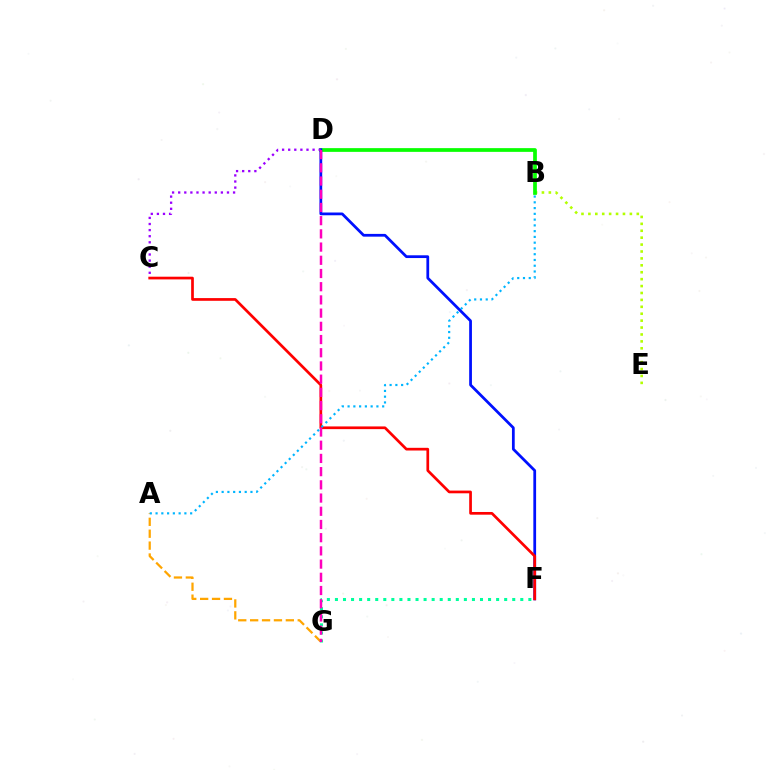{('B', 'E'): [{'color': '#b3ff00', 'line_style': 'dotted', 'thickness': 1.88}], ('B', 'D'): [{'color': '#08ff00', 'line_style': 'solid', 'thickness': 2.68}], ('D', 'F'): [{'color': '#0010ff', 'line_style': 'solid', 'thickness': 1.99}], ('A', 'G'): [{'color': '#ffa500', 'line_style': 'dashed', 'thickness': 1.62}], ('F', 'G'): [{'color': '#00ff9d', 'line_style': 'dotted', 'thickness': 2.19}], ('C', 'D'): [{'color': '#9b00ff', 'line_style': 'dotted', 'thickness': 1.66}], ('C', 'F'): [{'color': '#ff0000', 'line_style': 'solid', 'thickness': 1.95}], ('D', 'G'): [{'color': '#ff00bd', 'line_style': 'dashed', 'thickness': 1.79}], ('A', 'B'): [{'color': '#00b5ff', 'line_style': 'dotted', 'thickness': 1.57}]}